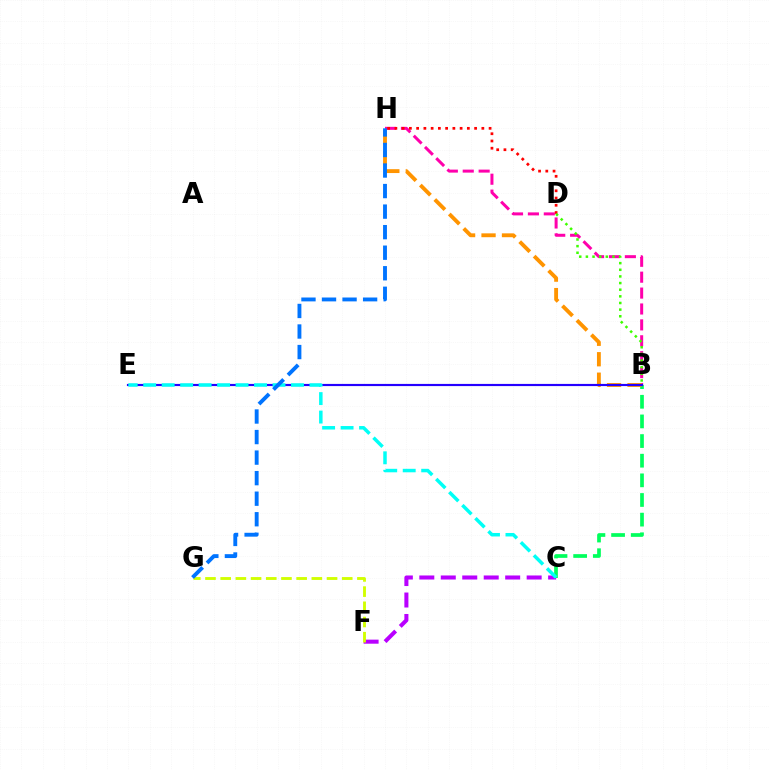{('C', 'F'): [{'color': '#b900ff', 'line_style': 'dashed', 'thickness': 2.92}], ('B', 'H'): [{'color': '#ff00ac', 'line_style': 'dashed', 'thickness': 2.16}, {'color': '#ff9400', 'line_style': 'dashed', 'thickness': 2.78}], ('B', 'C'): [{'color': '#00ff5c', 'line_style': 'dashed', 'thickness': 2.67}], ('F', 'G'): [{'color': '#d1ff00', 'line_style': 'dashed', 'thickness': 2.06}], ('B', 'E'): [{'color': '#2500ff', 'line_style': 'solid', 'thickness': 1.56}], ('D', 'H'): [{'color': '#ff0000', 'line_style': 'dotted', 'thickness': 1.97}], ('C', 'E'): [{'color': '#00fff6', 'line_style': 'dashed', 'thickness': 2.51}], ('G', 'H'): [{'color': '#0074ff', 'line_style': 'dashed', 'thickness': 2.79}], ('B', 'D'): [{'color': '#3dff00', 'line_style': 'dotted', 'thickness': 1.8}]}